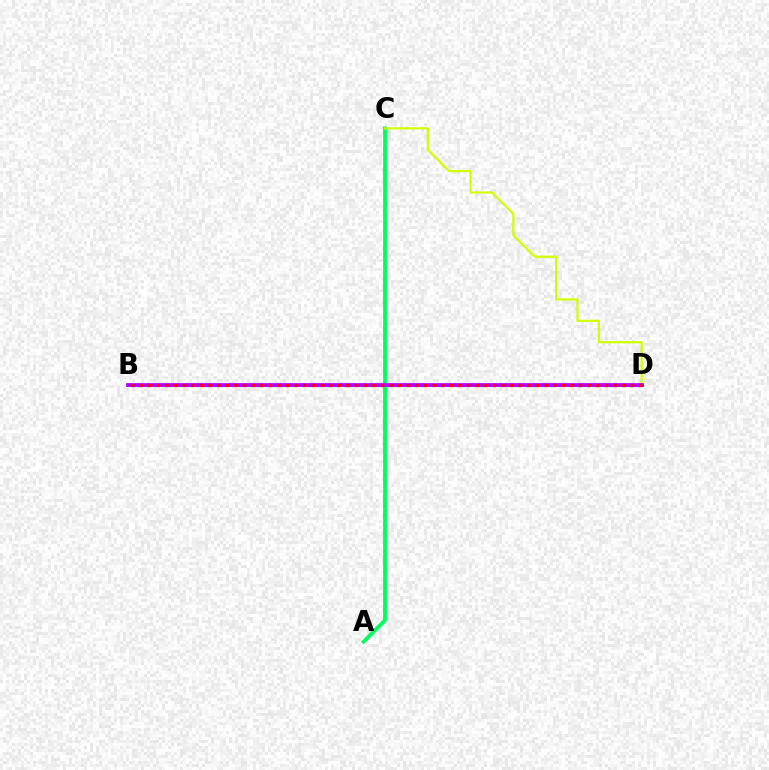{('B', 'D'): [{'color': '#0074ff', 'line_style': 'solid', 'thickness': 2.2}, {'color': '#b900ff', 'line_style': 'solid', 'thickness': 2.69}, {'color': '#ff0000', 'line_style': 'dotted', 'thickness': 2.34}], ('A', 'C'): [{'color': '#00ff5c', 'line_style': 'solid', 'thickness': 2.75}], ('C', 'D'): [{'color': '#d1ff00', 'line_style': 'solid', 'thickness': 1.58}]}